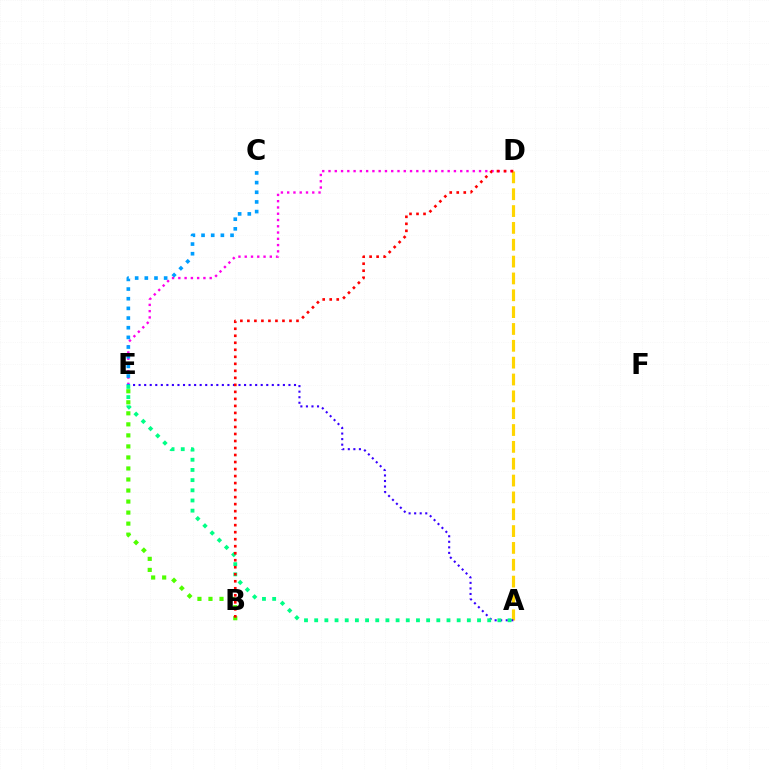{('A', 'D'): [{'color': '#ffd500', 'line_style': 'dashed', 'thickness': 2.29}], ('B', 'E'): [{'color': '#4fff00', 'line_style': 'dotted', 'thickness': 3.0}], ('D', 'E'): [{'color': '#ff00ed', 'line_style': 'dotted', 'thickness': 1.7}], ('A', 'E'): [{'color': '#3700ff', 'line_style': 'dotted', 'thickness': 1.51}, {'color': '#00ff86', 'line_style': 'dotted', 'thickness': 2.77}], ('C', 'E'): [{'color': '#009eff', 'line_style': 'dotted', 'thickness': 2.63}], ('B', 'D'): [{'color': '#ff0000', 'line_style': 'dotted', 'thickness': 1.91}]}